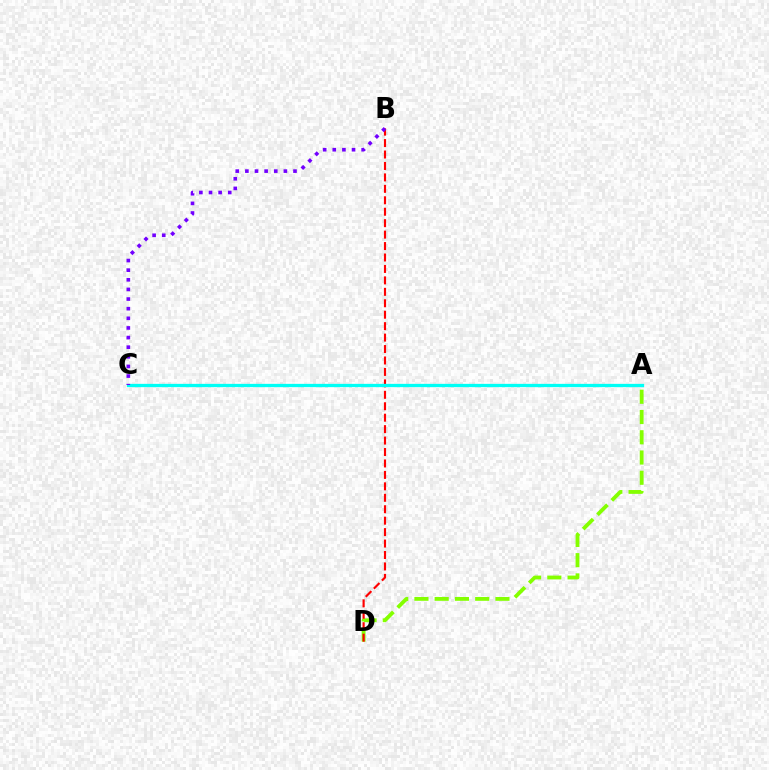{('A', 'D'): [{'color': '#84ff00', 'line_style': 'dashed', 'thickness': 2.75}], ('B', 'D'): [{'color': '#ff0000', 'line_style': 'dashed', 'thickness': 1.55}], ('A', 'C'): [{'color': '#00fff6', 'line_style': 'solid', 'thickness': 2.37}], ('B', 'C'): [{'color': '#7200ff', 'line_style': 'dotted', 'thickness': 2.62}]}